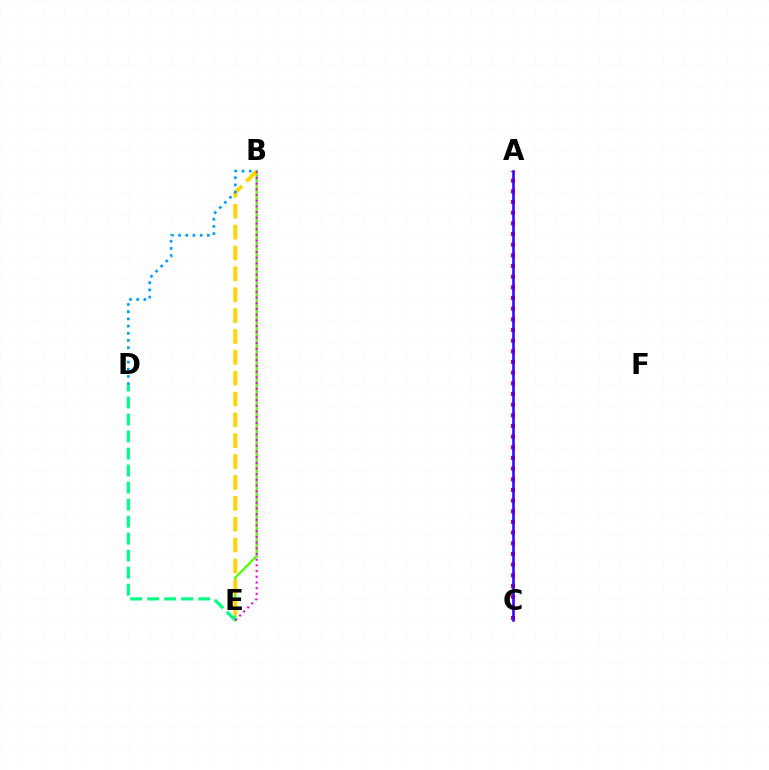{('B', 'E'): [{'color': '#4fff00', 'line_style': 'solid', 'thickness': 1.62}, {'color': '#ffd500', 'line_style': 'dashed', 'thickness': 2.83}, {'color': '#ff00ed', 'line_style': 'dotted', 'thickness': 1.55}], ('D', 'E'): [{'color': '#00ff86', 'line_style': 'dashed', 'thickness': 2.31}], ('A', 'C'): [{'color': '#ff0000', 'line_style': 'dotted', 'thickness': 2.9}, {'color': '#3700ff', 'line_style': 'solid', 'thickness': 1.86}], ('B', 'D'): [{'color': '#009eff', 'line_style': 'dotted', 'thickness': 1.95}]}